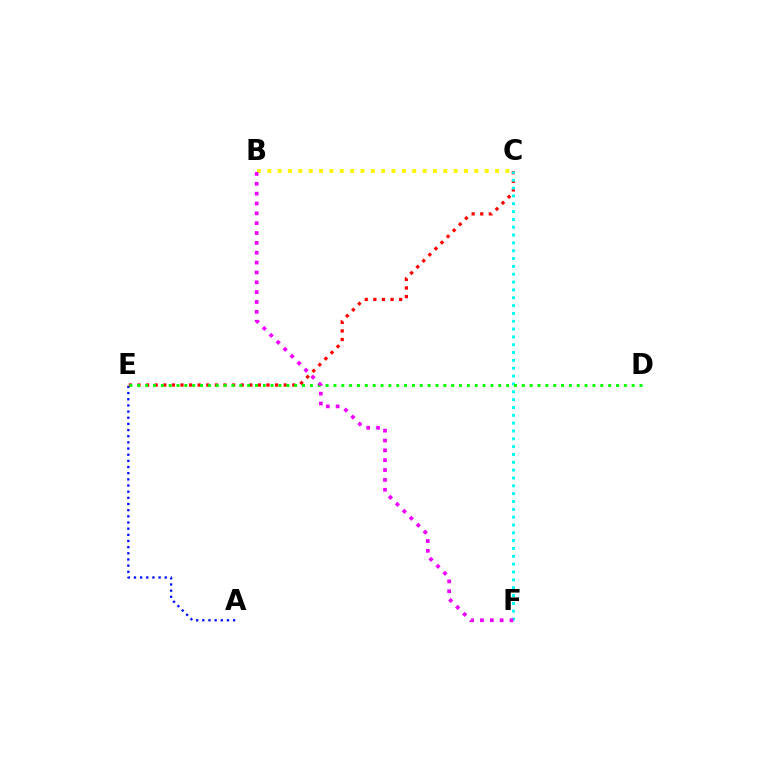{('A', 'E'): [{'color': '#0010ff', 'line_style': 'dotted', 'thickness': 1.67}], ('C', 'E'): [{'color': '#ff0000', 'line_style': 'dotted', 'thickness': 2.34}], ('C', 'F'): [{'color': '#00fff6', 'line_style': 'dotted', 'thickness': 2.13}], ('B', 'C'): [{'color': '#fcf500', 'line_style': 'dotted', 'thickness': 2.81}], ('D', 'E'): [{'color': '#08ff00', 'line_style': 'dotted', 'thickness': 2.13}], ('B', 'F'): [{'color': '#ee00ff', 'line_style': 'dotted', 'thickness': 2.68}]}